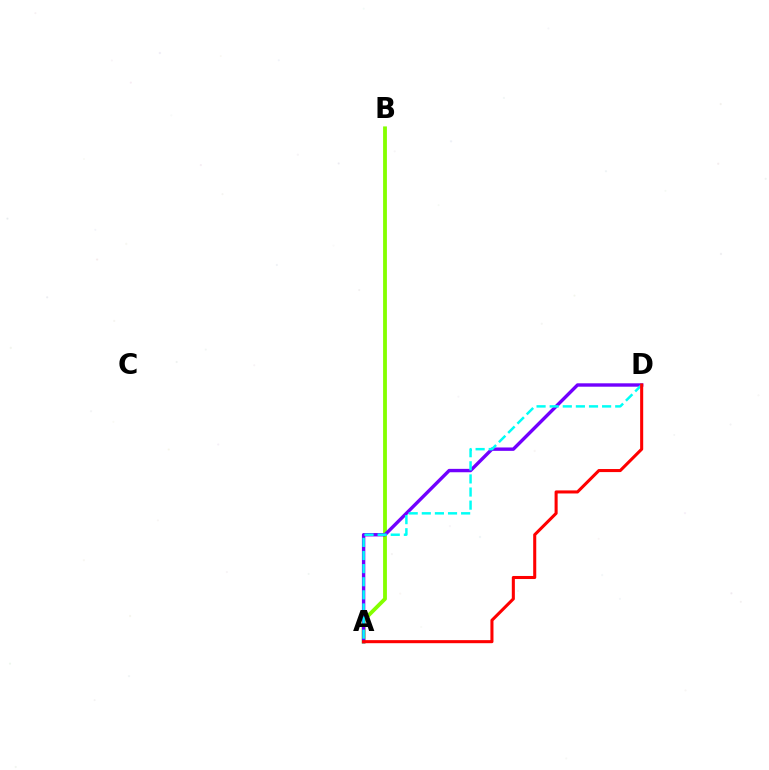{('A', 'B'): [{'color': '#84ff00', 'line_style': 'solid', 'thickness': 2.75}], ('A', 'D'): [{'color': '#7200ff', 'line_style': 'solid', 'thickness': 2.44}, {'color': '#00fff6', 'line_style': 'dashed', 'thickness': 1.78}, {'color': '#ff0000', 'line_style': 'solid', 'thickness': 2.2}]}